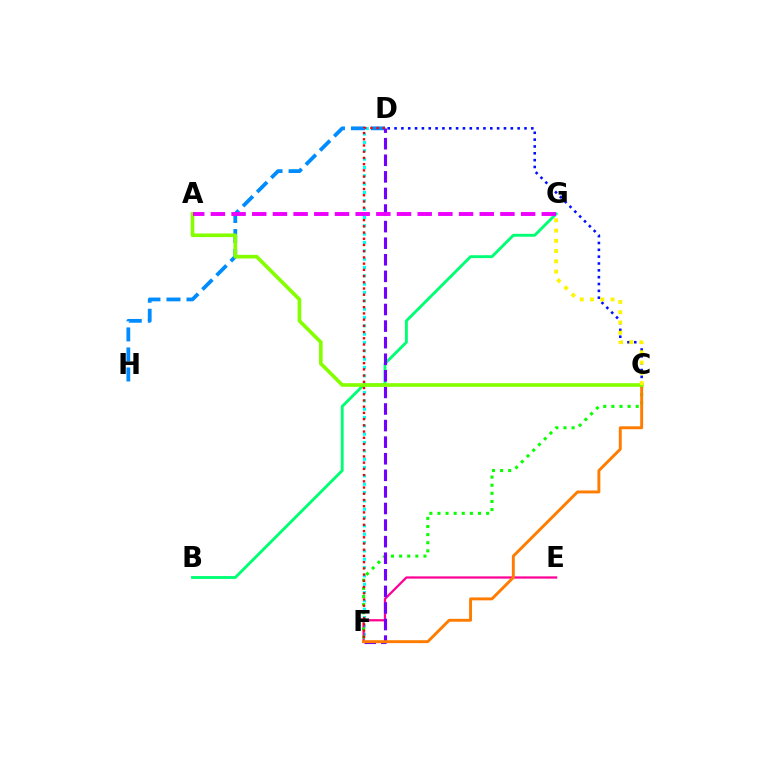{('D', 'F'): [{'color': '#00fff6', 'line_style': 'dotted', 'thickness': 2.26}, {'color': '#7200ff', 'line_style': 'dashed', 'thickness': 2.25}, {'color': '#ff0000', 'line_style': 'dotted', 'thickness': 1.69}], ('E', 'F'): [{'color': '#ff0094', 'line_style': 'solid', 'thickness': 1.62}], ('D', 'H'): [{'color': '#008cff', 'line_style': 'dashed', 'thickness': 2.72}], ('B', 'G'): [{'color': '#00ff74', 'line_style': 'solid', 'thickness': 2.07}], ('C', 'F'): [{'color': '#08ff00', 'line_style': 'dotted', 'thickness': 2.2}, {'color': '#ff7c00', 'line_style': 'solid', 'thickness': 2.1}], ('C', 'D'): [{'color': '#0010ff', 'line_style': 'dotted', 'thickness': 1.86}], ('A', 'C'): [{'color': '#84ff00', 'line_style': 'solid', 'thickness': 2.62}], ('A', 'G'): [{'color': '#ee00ff', 'line_style': 'dashed', 'thickness': 2.81}], ('C', 'G'): [{'color': '#fcf500', 'line_style': 'dotted', 'thickness': 2.79}]}